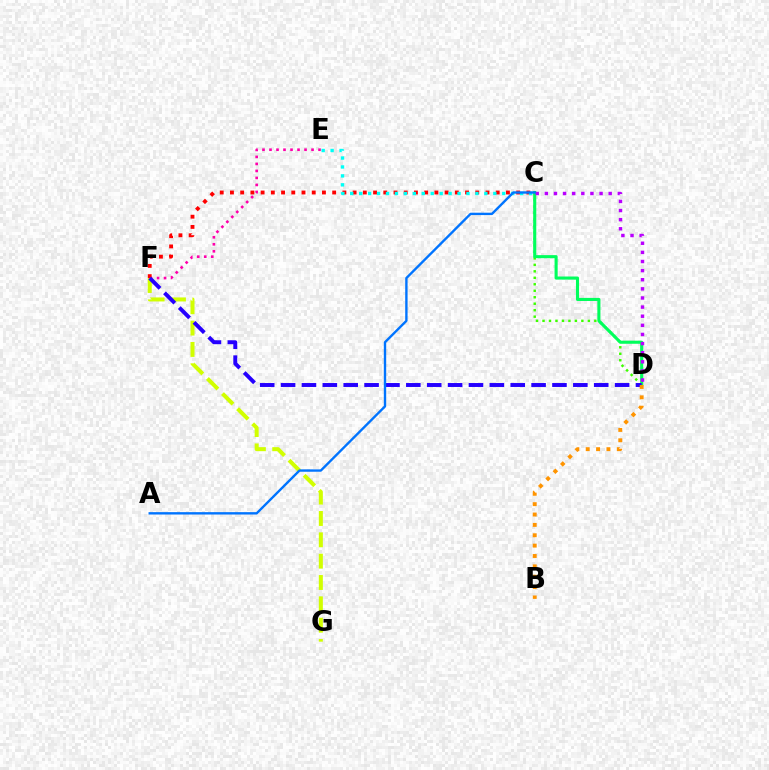{('C', 'D'): [{'color': '#3dff00', 'line_style': 'dotted', 'thickness': 1.76}, {'color': '#00ff5c', 'line_style': 'solid', 'thickness': 2.22}, {'color': '#b900ff', 'line_style': 'dotted', 'thickness': 2.48}], ('E', 'F'): [{'color': '#ff00ac', 'line_style': 'dotted', 'thickness': 1.9}], ('F', 'G'): [{'color': '#d1ff00', 'line_style': 'dashed', 'thickness': 2.9}], ('C', 'F'): [{'color': '#ff0000', 'line_style': 'dotted', 'thickness': 2.78}], ('C', 'E'): [{'color': '#00fff6', 'line_style': 'dotted', 'thickness': 2.43}], ('D', 'F'): [{'color': '#2500ff', 'line_style': 'dashed', 'thickness': 2.84}], ('B', 'D'): [{'color': '#ff9400', 'line_style': 'dotted', 'thickness': 2.82}], ('A', 'C'): [{'color': '#0074ff', 'line_style': 'solid', 'thickness': 1.71}]}